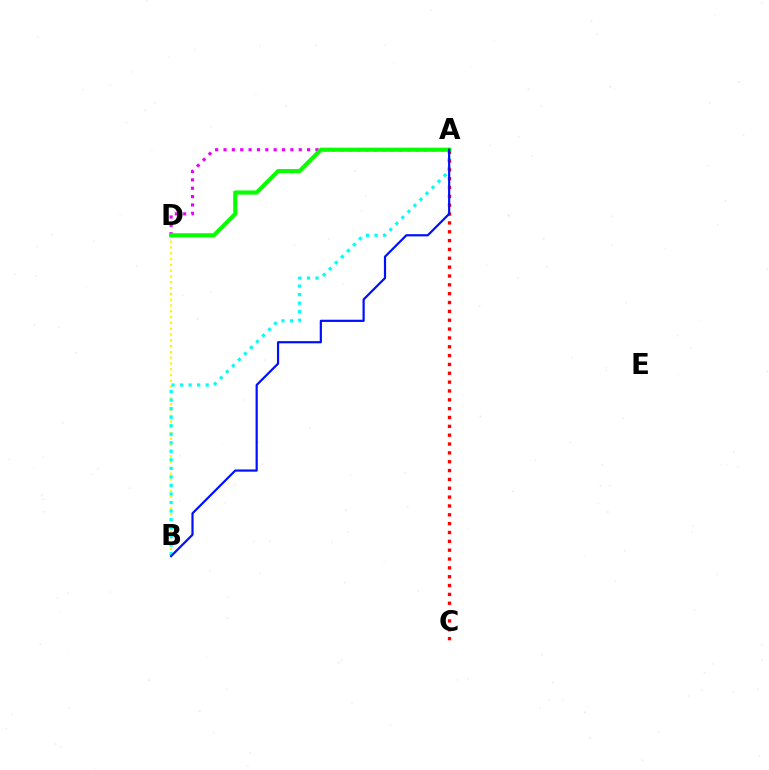{('B', 'D'): [{'color': '#fcf500', 'line_style': 'dotted', 'thickness': 1.58}], ('A', 'B'): [{'color': '#00fff6', 'line_style': 'dotted', 'thickness': 2.32}, {'color': '#0010ff', 'line_style': 'solid', 'thickness': 1.59}], ('A', 'C'): [{'color': '#ff0000', 'line_style': 'dotted', 'thickness': 2.4}], ('A', 'D'): [{'color': '#ee00ff', 'line_style': 'dotted', 'thickness': 2.27}, {'color': '#08ff00', 'line_style': 'solid', 'thickness': 2.98}]}